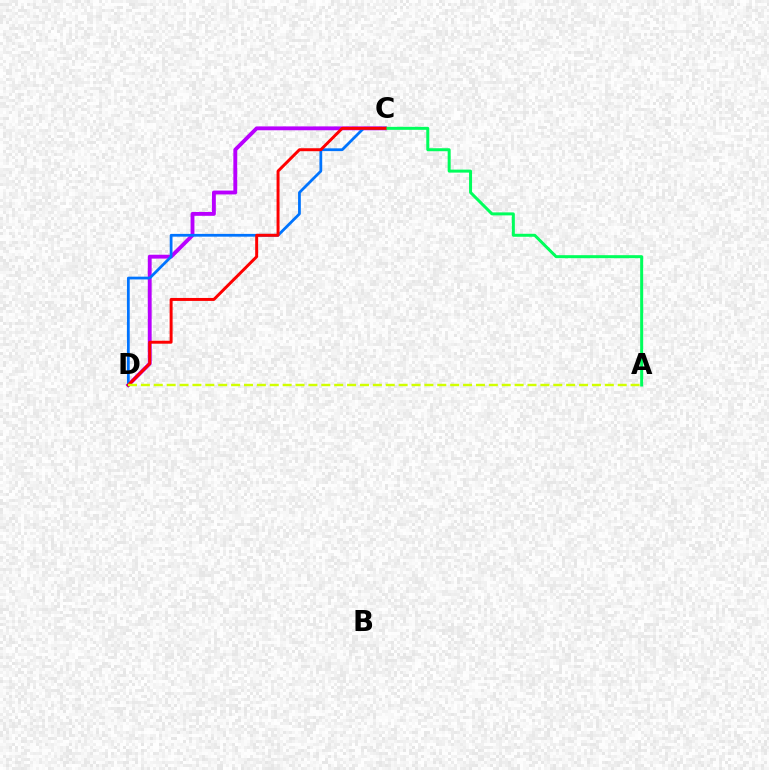{('C', 'D'): [{'color': '#b900ff', 'line_style': 'solid', 'thickness': 2.77}, {'color': '#0074ff', 'line_style': 'solid', 'thickness': 2.0}, {'color': '#ff0000', 'line_style': 'solid', 'thickness': 2.13}], ('A', 'C'): [{'color': '#00ff5c', 'line_style': 'solid', 'thickness': 2.16}], ('A', 'D'): [{'color': '#d1ff00', 'line_style': 'dashed', 'thickness': 1.75}]}